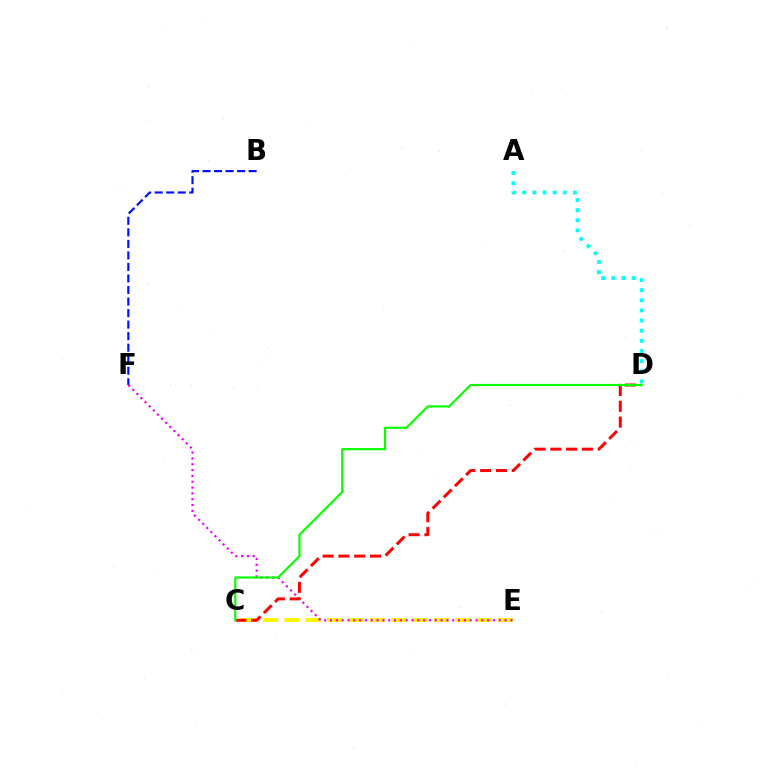{('A', 'D'): [{'color': '#00fff6', 'line_style': 'dotted', 'thickness': 2.75}], ('C', 'E'): [{'color': '#fcf500', 'line_style': 'dashed', 'thickness': 2.9}], ('B', 'F'): [{'color': '#0010ff', 'line_style': 'dashed', 'thickness': 1.57}], ('E', 'F'): [{'color': '#ee00ff', 'line_style': 'dotted', 'thickness': 1.58}], ('C', 'D'): [{'color': '#ff0000', 'line_style': 'dashed', 'thickness': 2.15}, {'color': '#08ff00', 'line_style': 'solid', 'thickness': 1.55}]}